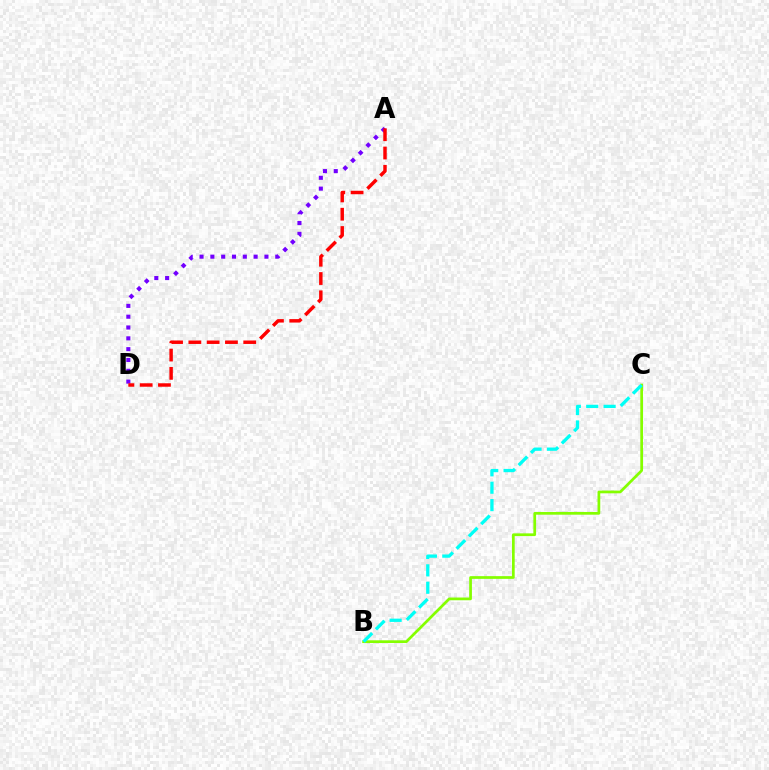{('B', 'C'): [{'color': '#84ff00', 'line_style': 'solid', 'thickness': 1.96}, {'color': '#00fff6', 'line_style': 'dashed', 'thickness': 2.36}], ('A', 'D'): [{'color': '#7200ff', 'line_style': 'dotted', 'thickness': 2.94}, {'color': '#ff0000', 'line_style': 'dashed', 'thickness': 2.48}]}